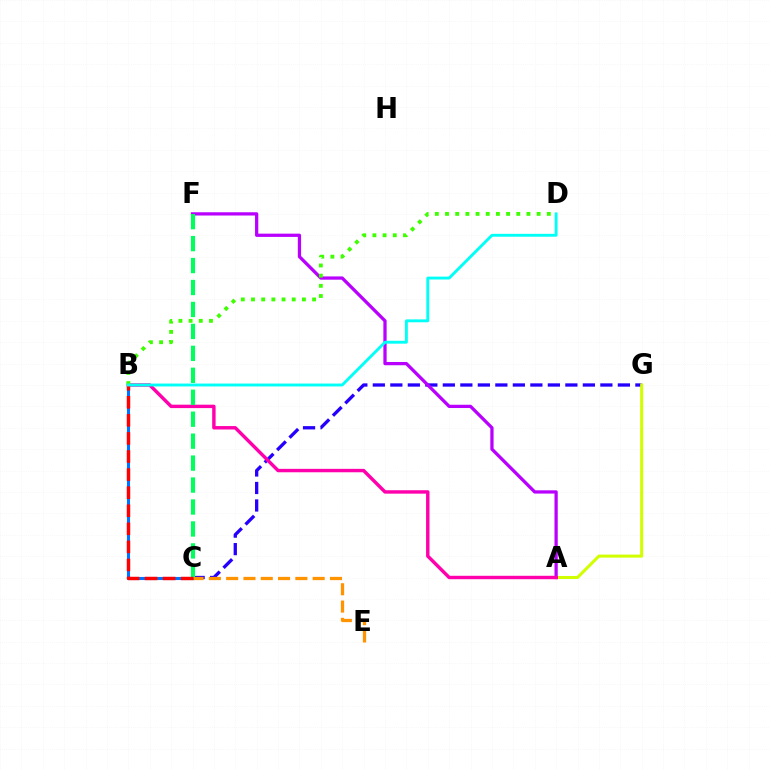{('C', 'G'): [{'color': '#2500ff', 'line_style': 'dashed', 'thickness': 2.38}], ('A', 'G'): [{'color': '#d1ff00', 'line_style': 'solid', 'thickness': 2.19}], ('A', 'F'): [{'color': '#b900ff', 'line_style': 'solid', 'thickness': 2.35}], ('B', 'C'): [{'color': '#0074ff', 'line_style': 'solid', 'thickness': 2.22}, {'color': '#ff0000', 'line_style': 'dashed', 'thickness': 2.45}], ('A', 'B'): [{'color': '#ff00ac', 'line_style': 'solid', 'thickness': 2.46}], ('B', 'D'): [{'color': '#3dff00', 'line_style': 'dotted', 'thickness': 2.77}, {'color': '#00fff6', 'line_style': 'solid', 'thickness': 2.08}], ('C', 'F'): [{'color': '#00ff5c', 'line_style': 'dashed', 'thickness': 2.98}], ('C', 'E'): [{'color': '#ff9400', 'line_style': 'dashed', 'thickness': 2.35}]}